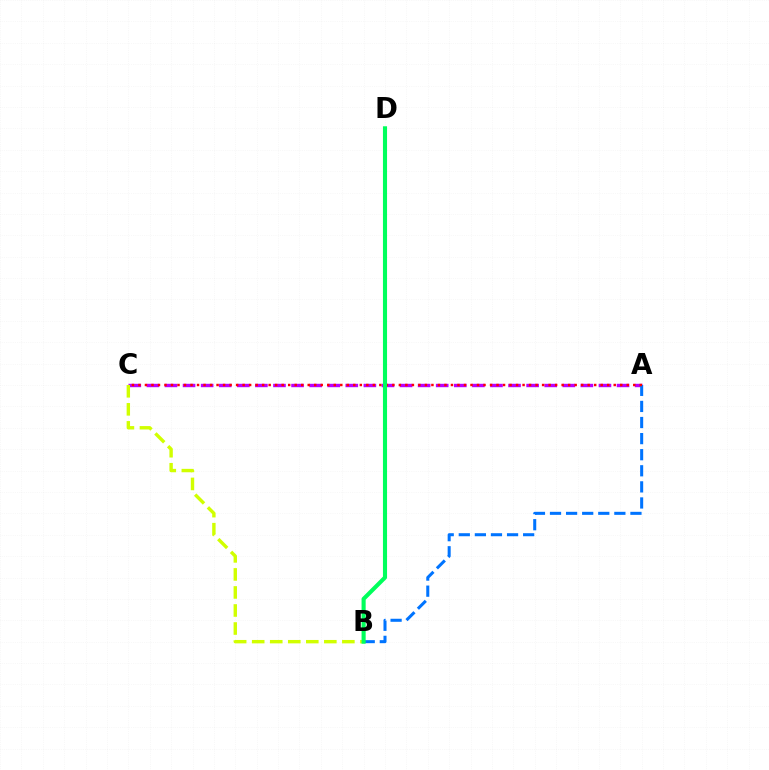{('A', 'C'): [{'color': '#b900ff', 'line_style': 'dashed', 'thickness': 2.46}, {'color': '#ff0000', 'line_style': 'dotted', 'thickness': 1.77}], ('B', 'C'): [{'color': '#d1ff00', 'line_style': 'dashed', 'thickness': 2.45}], ('A', 'B'): [{'color': '#0074ff', 'line_style': 'dashed', 'thickness': 2.19}], ('B', 'D'): [{'color': '#00ff5c', 'line_style': 'solid', 'thickness': 2.96}]}